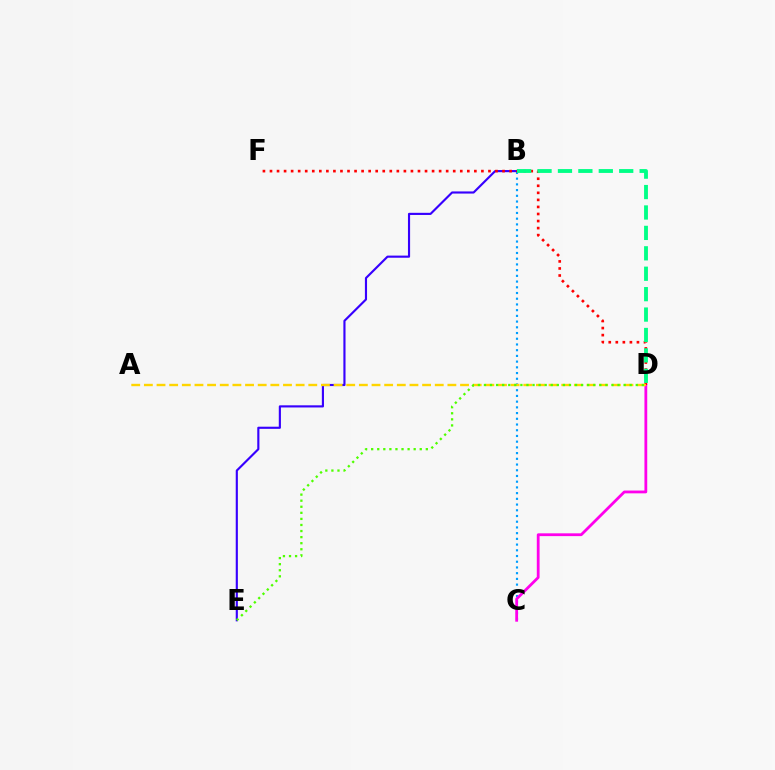{('B', 'C'): [{'color': '#009eff', 'line_style': 'dotted', 'thickness': 1.55}], ('C', 'D'): [{'color': '#ff00ed', 'line_style': 'solid', 'thickness': 2.01}], ('B', 'E'): [{'color': '#3700ff', 'line_style': 'solid', 'thickness': 1.54}], ('D', 'F'): [{'color': '#ff0000', 'line_style': 'dotted', 'thickness': 1.91}], ('A', 'D'): [{'color': '#ffd500', 'line_style': 'dashed', 'thickness': 1.72}], ('B', 'D'): [{'color': '#00ff86', 'line_style': 'dashed', 'thickness': 2.77}], ('D', 'E'): [{'color': '#4fff00', 'line_style': 'dotted', 'thickness': 1.65}]}